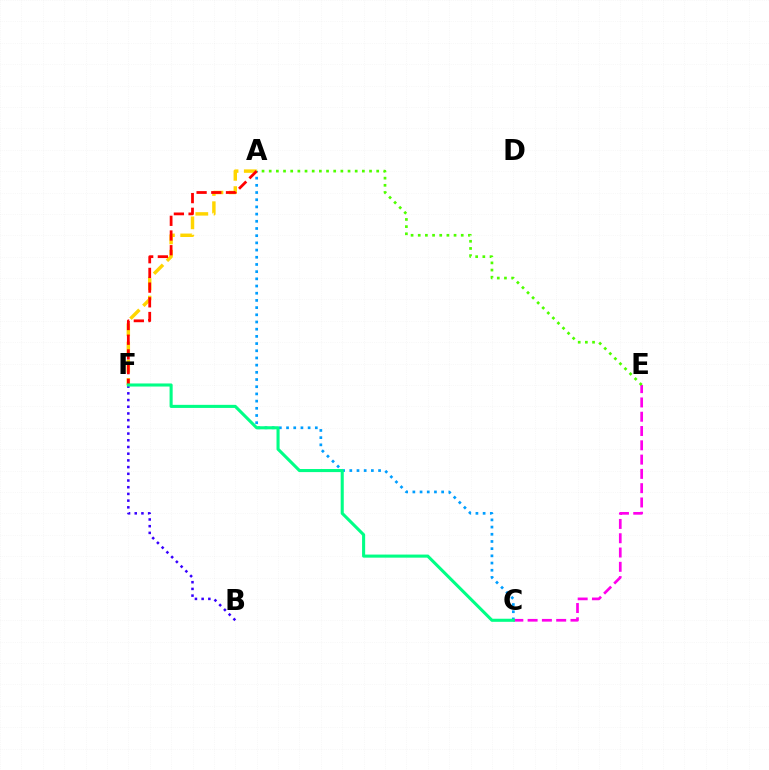{('A', 'C'): [{'color': '#009eff', 'line_style': 'dotted', 'thickness': 1.95}], ('C', 'E'): [{'color': '#ff00ed', 'line_style': 'dashed', 'thickness': 1.94}], ('A', 'E'): [{'color': '#4fff00', 'line_style': 'dotted', 'thickness': 1.95}], ('B', 'F'): [{'color': '#3700ff', 'line_style': 'dotted', 'thickness': 1.82}], ('A', 'F'): [{'color': '#ffd500', 'line_style': 'dashed', 'thickness': 2.48}, {'color': '#ff0000', 'line_style': 'dashed', 'thickness': 2.0}], ('C', 'F'): [{'color': '#00ff86', 'line_style': 'solid', 'thickness': 2.22}]}